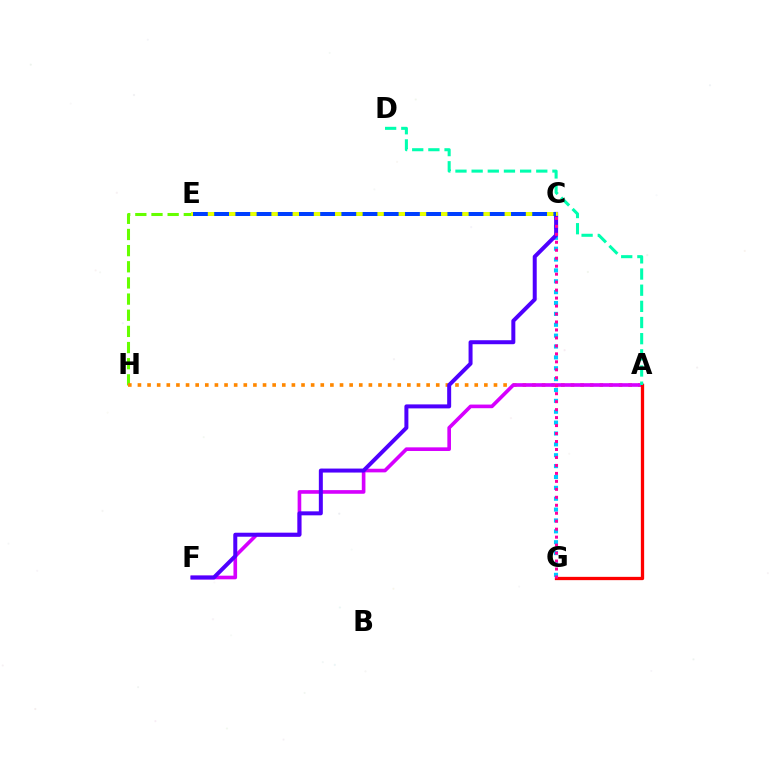{('E', 'H'): [{'color': '#66ff00', 'line_style': 'dashed', 'thickness': 2.19}], ('A', 'H'): [{'color': '#ff8800', 'line_style': 'dotted', 'thickness': 2.61}], ('C', 'E'): [{'color': '#00ff27', 'line_style': 'solid', 'thickness': 2.53}, {'color': '#eeff00', 'line_style': 'solid', 'thickness': 2.71}, {'color': '#003fff', 'line_style': 'dashed', 'thickness': 2.88}], ('A', 'F'): [{'color': '#d600ff', 'line_style': 'solid', 'thickness': 2.62}], ('C', 'G'): [{'color': '#00c7ff', 'line_style': 'dotted', 'thickness': 2.95}, {'color': '#ff00a0', 'line_style': 'dotted', 'thickness': 2.17}], ('A', 'G'): [{'color': '#ff0000', 'line_style': 'solid', 'thickness': 2.37}], ('C', 'F'): [{'color': '#4f00ff', 'line_style': 'solid', 'thickness': 2.87}], ('A', 'D'): [{'color': '#00ffaf', 'line_style': 'dashed', 'thickness': 2.2}]}